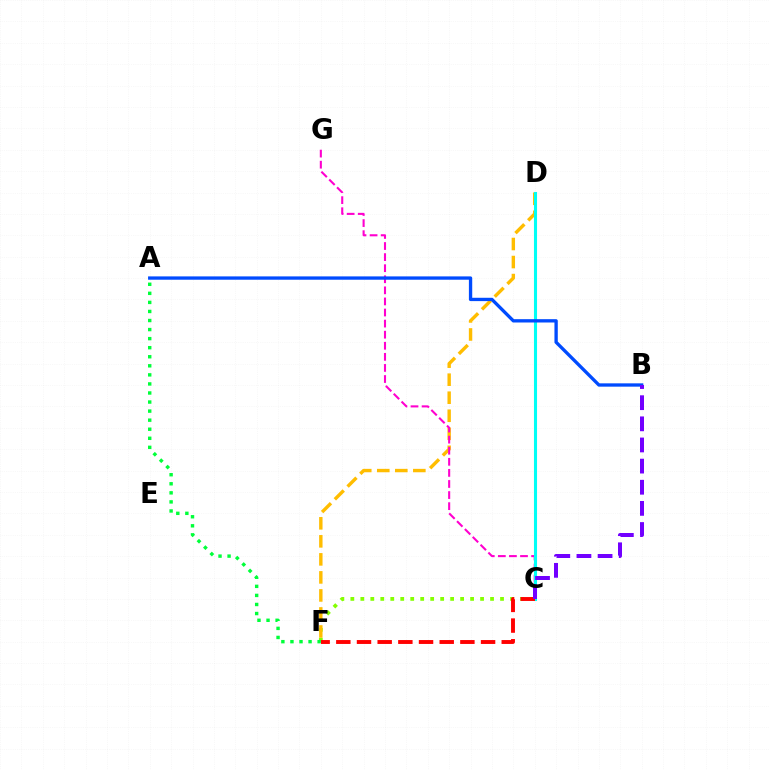{('C', 'F'): [{'color': '#84ff00', 'line_style': 'dotted', 'thickness': 2.71}, {'color': '#ff0000', 'line_style': 'dashed', 'thickness': 2.81}], ('D', 'F'): [{'color': '#ffbd00', 'line_style': 'dashed', 'thickness': 2.45}], ('C', 'G'): [{'color': '#ff00cf', 'line_style': 'dashed', 'thickness': 1.51}], ('C', 'D'): [{'color': '#00fff6', 'line_style': 'solid', 'thickness': 2.22}], ('A', 'F'): [{'color': '#00ff39', 'line_style': 'dotted', 'thickness': 2.46}], ('A', 'B'): [{'color': '#004bff', 'line_style': 'solid', 'thickness': 2.39}], ('B', 'C'): [{'color': '#7200ff', 'line_style': 'dashed', 'thickness': 2.87}]}